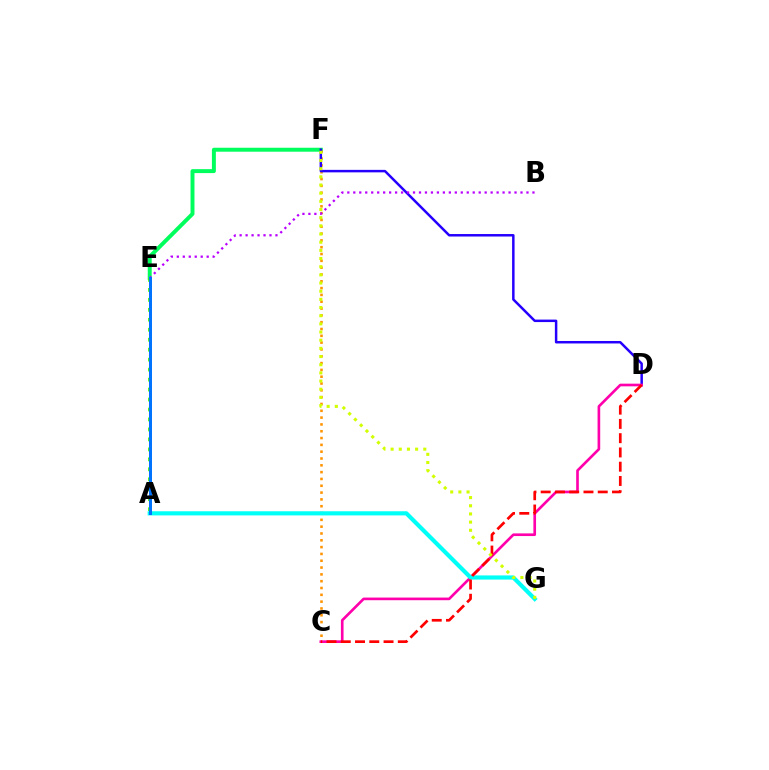{('E', 'F'): [{'color': '#00ff5c', 'line_style': 'solid', 'thickness': 2.85}], ('C', 'F'): [{'color': '#ff9400', 'line_style': 'dotted', 'thickness': 1.85}], ('D', 'F'): [{'color': '#2500ff', 'line_style': 'solid', 'thickness': 1.79}], ('C', 'D'): [{'color': '#ff00ac', 'line_style': 'solid', 'thickness': 1.91}, {'color': '#ff0000', 'line_style': 'dashed', 'thickness': 1.94}], ('A', 'E'): [{'color': '#3dff00', 'line_style': 'dotted', 'thickness': 2.71}, {'color': '#0074ff', 'line_style': 'solid', 'thickness': 2.15}], ('B', 'E'): [{'color': '#b900ff', 'line_style': 'dotted', 'thickness': 1.62}], ('A', 'G'): [{'color': '#00fff6', 'line_style': 'solid', 'thickness': 2.98}], ('F', 'G'): [{'color': '#d1ff00', 'line_style': 'dotted', 'thickness': 2.22}]}